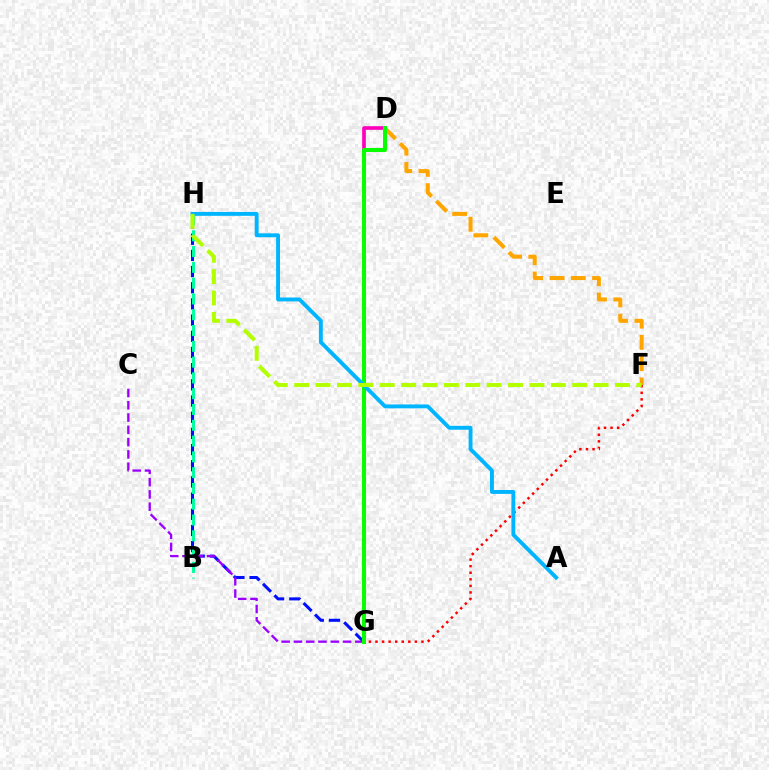{('D', 'F'): [{'color': '#ffa500', 'line_style': 'dashed', 'thickness': 2.89}], ('G', 'H'): [{'color': '#0010ff', 'line_style': 'dashed', 'thickness': 2.2}], ('C', 'G'): [{'color': '#9b00ff', 'line_style': 'dashed', 'thickness': 1.67}], ('F', 'G'): [{'color': '#ff0000', 'line_style': 'dotted', 'thickness': 1.78}], ('D', 'G'): [{'color': '#ff00bd', 'line_style': 'solid', 'thickness': 2.64}, {'color': '#08ff00', 'line_style': 'solid', 'thickness': 2.91}], ('B', 'H'): [{'color': '#00ff9d', 'line_style': 'dashed', 'thickness': 2.15}], ('A', 'H'): [{'color': '#00b5ff', 'line_style': 'solid', 'thickness': 2.8}], ('F', 'H'): [{'color': '#b3ff00', 'line_style': 'dashed', 'thickness': 2.91}]}